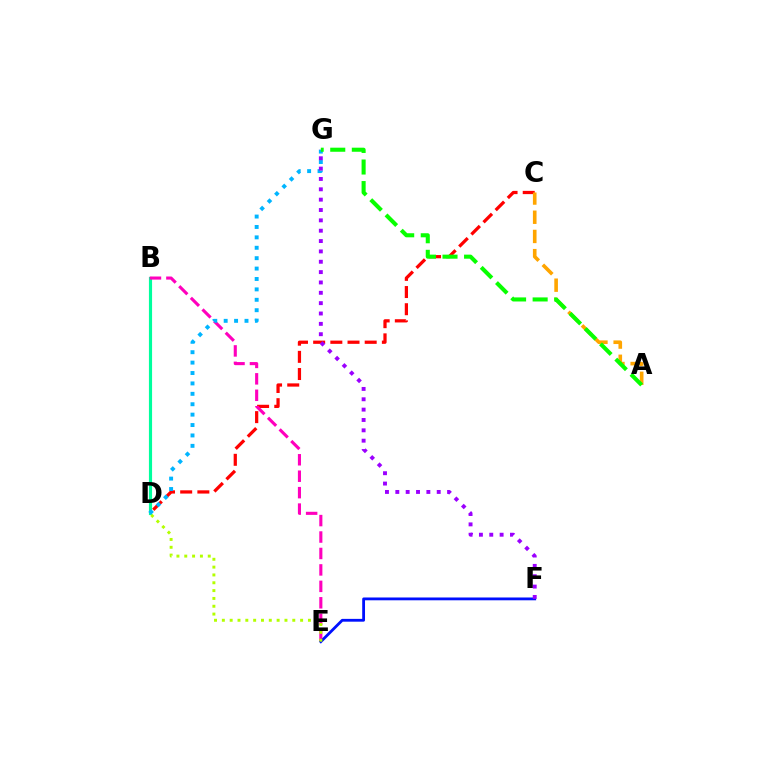{('C', 'D'): [{'color': '#ff0000', 'line_style': 'dashed', 'thickness': 2.33}], ('B', 'D'): [{'color': '#00ff9d', 'line_style': 'solid', 'thickness': 2.27}], ('B', 'E'): [{'color': '#ff00bd', 'line_style': 'dashed', 'thickness': 2.23}], ('E', 'F'): [{'color': '#0010ff', 'line_style': 'solid', 'thickness': 2.02}], ('D', 'G'): [{'color': '#00b5ff', 'line_style': 'dotted', 'thickness': 2.83}], ('F', 'G'): [{'color': '#9b00ff', 'line_style': 'dotted', 'thickness': 2.81}], ('A', 'C'): [{'color': '#ffa500', 'line_style': 'dashed', 'thickness': 2.61}], ('A', 'G'): [{'color': '#08ff00', 'line_style': 'dashed', 'thickness': 2.93}], ('D', 'E'): [{'color': '#b3ff00', 'line_style': 'dotted', 'thickness': 2.13}]}